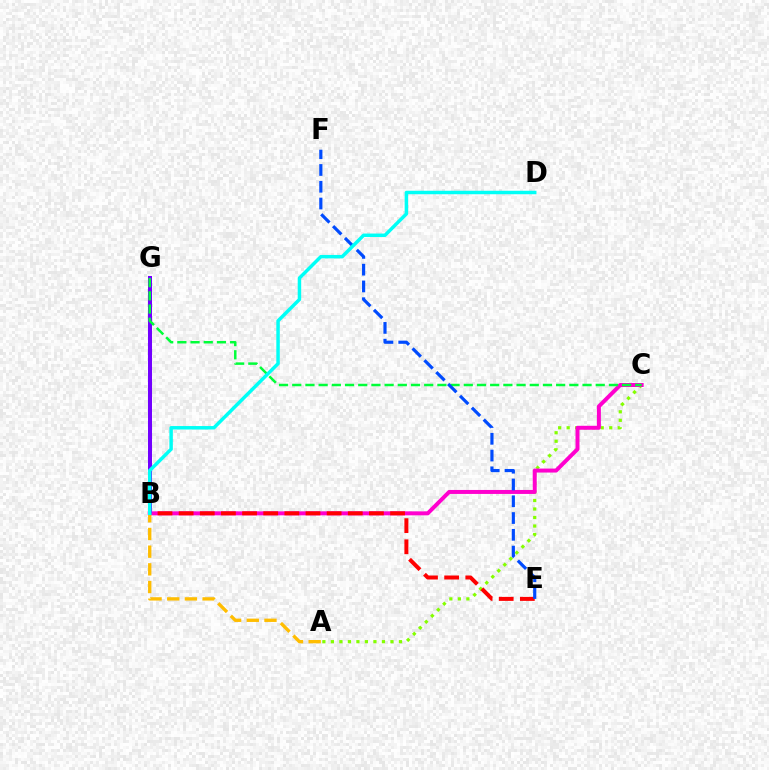{('A', 'C'): [{'color': '#84ff00', 'line_style': 'dotted', 'thickness': 2.31}], ('B', 'C'): [{'color': '#ff00cf', 'line_style': 'solid', 'thickness': 2.86}], ('B', 'E'): [{'color': '#ff0000', 'line_style': 'dashed', 'thickness': 2.87}], ('B', 'G'): [{'color': '#7200ff', 'line_style': 'solid', 'thickness': 2.9}], ('C', 'G'): [{'color': '#00ff39', 'line_style': 'dashed', 'thickness': 1.79}], ('A', 'B'): [{'color': '#ffbd00', 'line_style': 'dashed', 'thickness': 2.4}], ('E', 'F'): [{'color': '#004bff', 'line_style': 'dashed', 'thickness': 2.28}], ('B', 'D'): [{'color': '#00fff6', 'line_style': 'solid', 'thickness': 2.5}]}